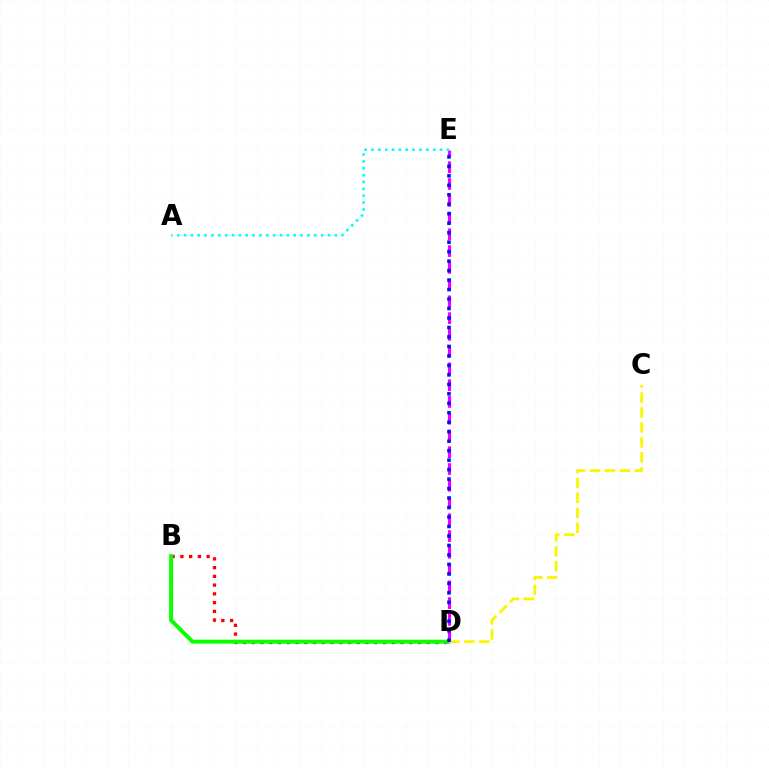{('B', 'D'): [{'color': '#ff0000', 'line_style': 'dotted', 'thickness': 2.38}, {'color': '#08ff00', 'line_style': 'solid', 'thickness': 2.85}], ('D', 'E'): [{'color': '#ee00ff', 'line_style': 'dashed', 'thickness': 2.28}, {'color': '#0010ff', 'line_style': 'dotted', 'thickness': 2.57}], ('C', 'D'): [{'color': '#fcf500', 'line_style': 'dashed', 'thickness': 2.03}], ('A', 'E'): [{'color': '#00fff6', 'line_style': 'dotted', 'thickness': 1.86}]}